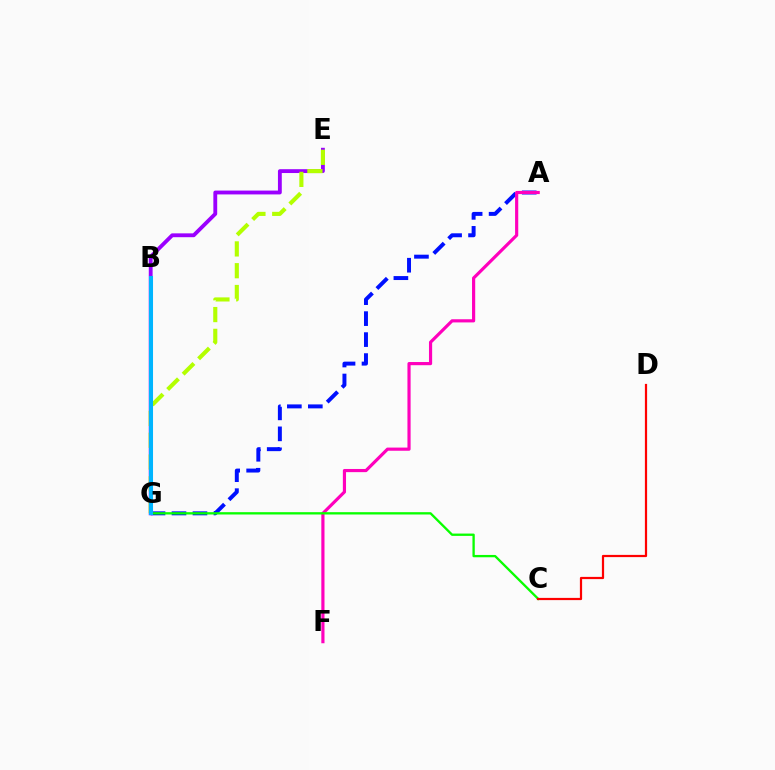{('A', 'G'): [{'color': '#0010ff', 'line_style': 'dashed', 'thickness': 2.85}], ('E', 'G'): [{'color': '#9b00ff', 'line_style': 'solid', 'thickness': 2.77}, {'color': '#b3ff00', 'line_style': 'dashed', 'thickness': 2.96}], ('B', 'G'): [{'color': '#00ff9d', 'line_style': 'solid', 'thickness': 2.06}, {'color': '#ffa500', 'line_style': 'dotted', 'thickness': 1.91}, {'color': '#00b5ff', 'line_style': 'solid', 'thickness': 2.92}], ('A', 'F'): [{'color': '#ff00bd', 'line_style': 'solid', 'thickness': 2.28}], ('C', 'G'): [{'color': '#08ff00', 'line_style': 'solid', 'thickness': 1.67}], ('C', 'D'): [{'color': '#ff0000', 'line_style': 'solid', 'thickness': 1.6}]}